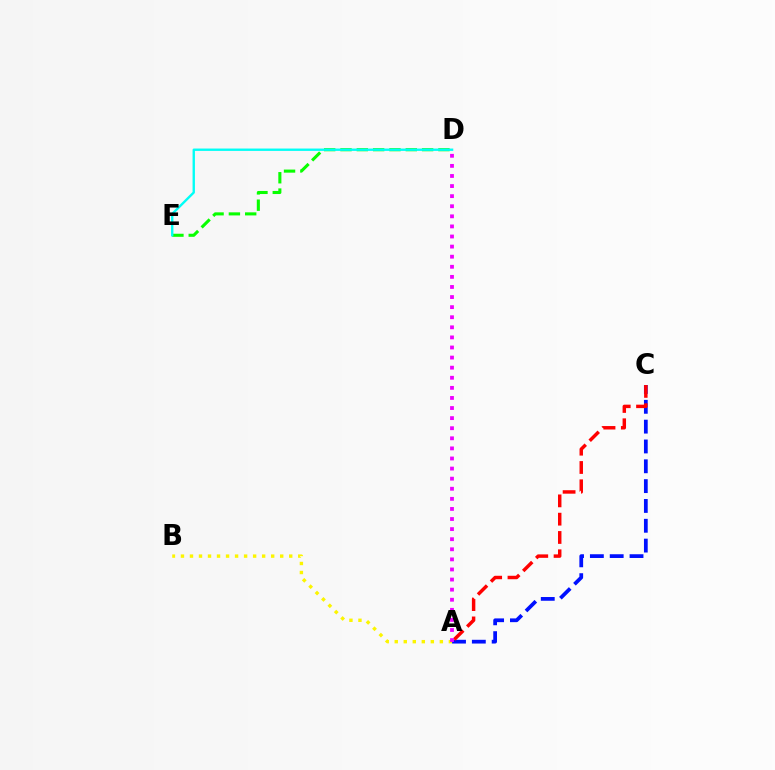{('D', 'E'): [{'color': '#08ff00', 'line_style': 'dashed', 'thickness': 2.22}, {'color': '#00fff6', 'line_style': 'solid', 'thickness': 1.7}], ('A', 'B'): [{'color': '#fcf500', 'line_style': 'dotted', 'thickness': 2.45}], ('A', 'C'): [{'color': '#0010ff', 'line_style': 'dashed', 'thickness': 2.69}, {'color': '#ff0000', 'line_style': 'dashed', 'thickness': 2.49}], ('A', 'D'): [{'color': '#ee00ff', 'line_style': 'dotted', 'thickness': 2.74}]}